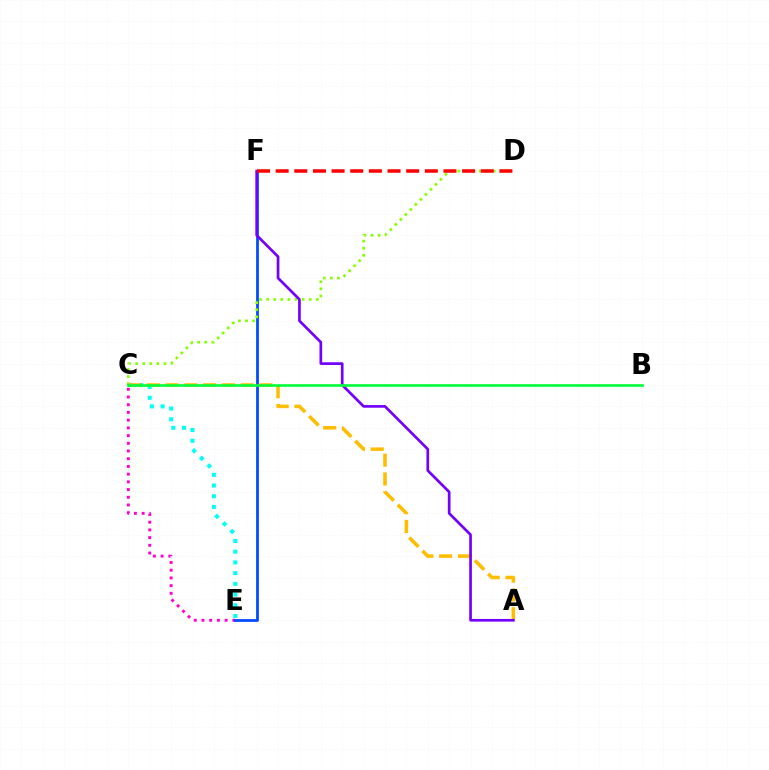{('C', 'E'): [{'color': '#ff00cf', 'line_style': 'dotted', 'thickness': 2.1}, {'color': '#00fff6', 'line_style': 'dotted', 'thickness': 2.91}], ('E', 'F'): [{'color': '#004bff', 'line_style': 'solid', 'thickness': 1.99}], ('C', 'D'): [{'color': '#84ff00', 'line_style': 'dotted', 'thickness': 1.93}], ('A', 'C'): [{'color': '#ffbd00', 'line_style': 'dashed', 'thickness': 2.55}], ('A', 'F'): [{'color': '#7200ff', 'line_style': 'solid', 'thickness': 1.93}], ('B', 'C'): [{'color': '#00ff39', 'line_style': 'solid', 'thickness': 1.9}], ('D', 'F'): [{'color': '#ff0000', 'line_style': 'dashed', 'thickness': 2.53}]}